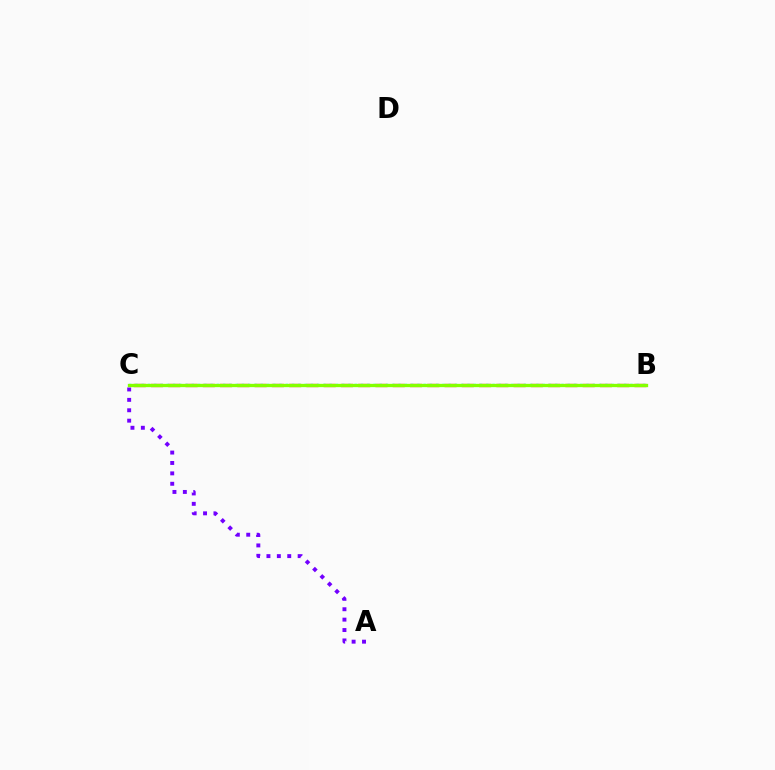{('B', 'C'): [{'color': '#ff0000', 'line_style': 'dashed', 'thickness': 2.35}, {'color': '#00fff6', 'line_style': 'dotted', 'thickness': 1.7}, {'color': '#84ff00', 'line_style': 'solid', 'thickness': 2.38}], ('A', 'C'): [{'color': '#7200ff', 'line_style': 'dotted', 'thickness': 2.83}]}